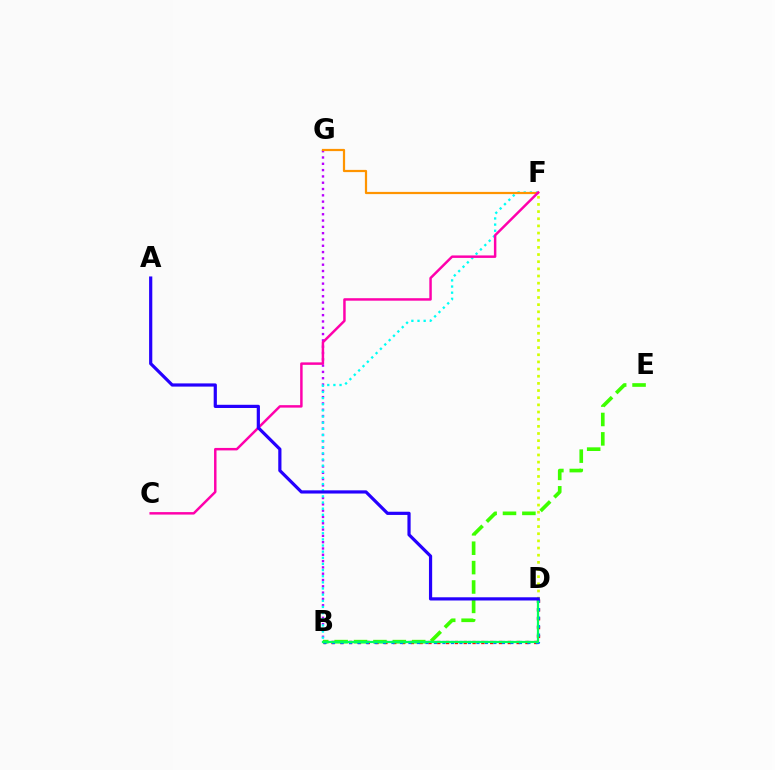{('D', 'F'): [{'color': '#d1ff00', 'line_style': 'dotted', 'thickness': 1.94}], ('B', 'D'): [{'color': '#ff0000', 'line_style': 'dotted', 'thickness': 2.39}, {'color': '#0074ff', 'line_style': 'dotted', 'thickness': 2.31}, {'color': '#00ff5c', 'line_style': 'solid', 'thickness': 1.6}], ('B', 'E'): [{'color': '#3dff00', 'line_style': 'dashed', 'thickness': 2.63}], ('B', 'G'): [{'color': '#b900ff', 'line_style': 'dotted', 'thickness': 1.71}], ('B', 'F'): [{'color': '#00fff6', 'line_style': 'dotted', 'thickness': 1.67}], ('F', 'G'): [{'color': '#ff9400', 'line_style': 'solid', 'thickness': 1.6}], ('C', 'F'): [{'color': '#ff00ac', 'line_style': 'solid', 'thickness': 1.78}], ('A', 'D'): [{'color': '#2500ff', 'line_style': 'solid', 'thickness': 2.3}]}